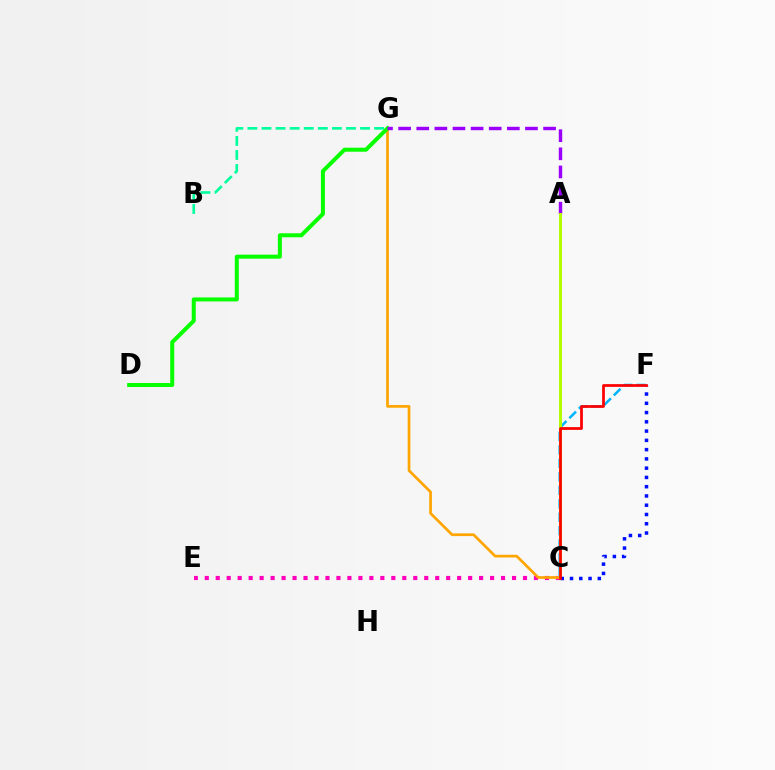{('C', 'E'): [{'color': '#ff00bd', 'line_style': 'dotted', 'thickness': 2.98}], ('C', 'G'): [{'color': '#ffa500', 'line_style': 'solid', 'thickness': 1.95}], ('D', 'G'): [{'color': '#08ff00', 'line_style': 'solid', 'thickness': 2.89}], ('A', 'G'): [{'color': '#9b00ff', 'line_style': 'dashed', 'thickness': 2.46}], ('C', 'F'): [{'color': '#00b5ff', 'line_style': 'dashed', 'thickness': 1.83}, {'color': '#0010ff', 'line_style': 'dotted', 'thickness': 2.52}, {'color': '#ff0000', 'line_style': 'solid', 'thickness': 1.97}], ('B', 'G'): [{'color': '#00ff9d', 'line_style': 'dashed', 'thickness': 1.91}], ('A', 'C'): [{'color': '#b3ff00', 'line_style': 'solid', 'thickness': 2.14}]}